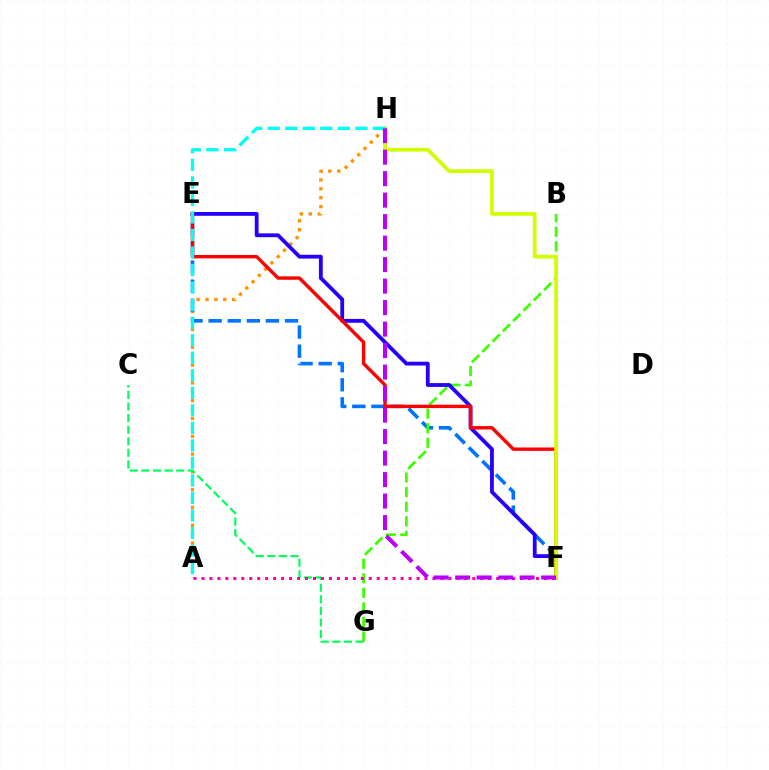{('A', 'H'): [{'color': '#ff9400', 'line_style': 'dotted', 'thickness': 2.42}, {'color': '#00fff6', 'line_style': 'dashed', 'thickness': 2.38}], ('C', 'G'): [{'color': '#00ff5c', 'line_style': 'dashed', 'thickness': 1.57}], ('E', 'F'): [{'color': '#0074ff', 'line_style': 'dashed', 'thickness': 2.6}, {'color': '#2500ff', 'line_style': 'solid', 'thickness': 2.75}, {'color': '#ff0000', 'line_style': 'solid', 'thickness': 2.45}], ('B', 'G'): [{'color': '#3dff00', 'line_style': 'dashed', 'thickness': 1.98}], ('A', 'F'): [{'color': '#ff00ac', 'line_style': 'dotted', 'thickness': 2.16}], ('F', 'H'): [{'color': '#d1ff00', 'line_style': 'solid', 'thickness': 2.69}, {'color': '#b900ff', 'line_style': 'dashed', 'thickness': 2.92}]}